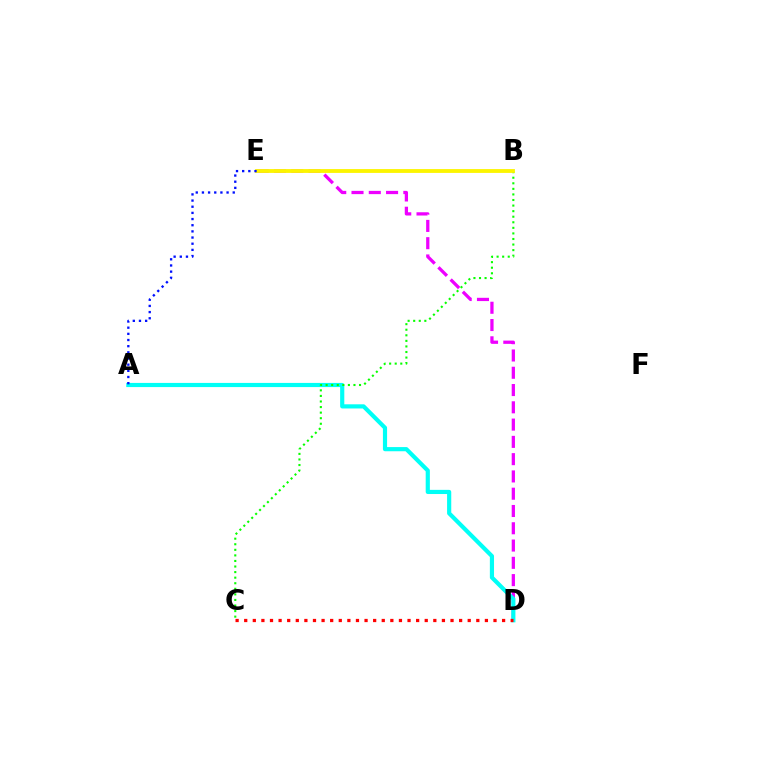{('D', 'E'): [{'color': '#ee00ff', 'line_style': 'dashed', 'thickness': 2.35}], ('A', 'D'): [{'color': '#00fff6', 'line_style': 'solid', 'thickness': 3.0}], ('B', 'C'): [{'color': '#08ff00', 'line_style': 'dotted', 'thickness': 1.51}], ('C', 'D'): [{'color': '#ff0000', 'line_style': 'dotted', 'thickness': 2.34}], ('B', 'E'): [{'color': '#fcf500', 'line_style': 'solid', 'thickness': 2.76}], ('A', 'E'): [{'color': '#0010ff', 'line_style': 'dotted', 'thickness': 1.67}]}